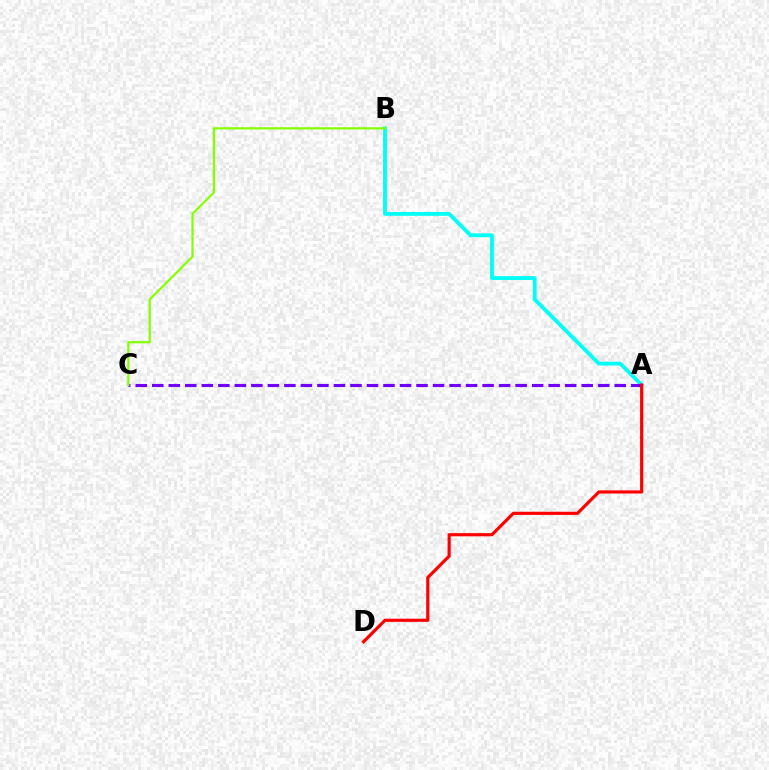{('A', 'B'): [{'color': '#00fff6', 'line_style': 'solid', 'thickness': 2.76}], ('A', 'C'): [{'color': '#7200ff', 'line_style': 'dashed', 'thickness': 2.24}], ('A', 'D'): [{'color': '#ff0000', 'line_style': 'solid', 'thickness': 2.28}], ('B', 'C'): [{'color': '#84ff00', 'line_style': 'solid', 'thickness': 1.58}]}